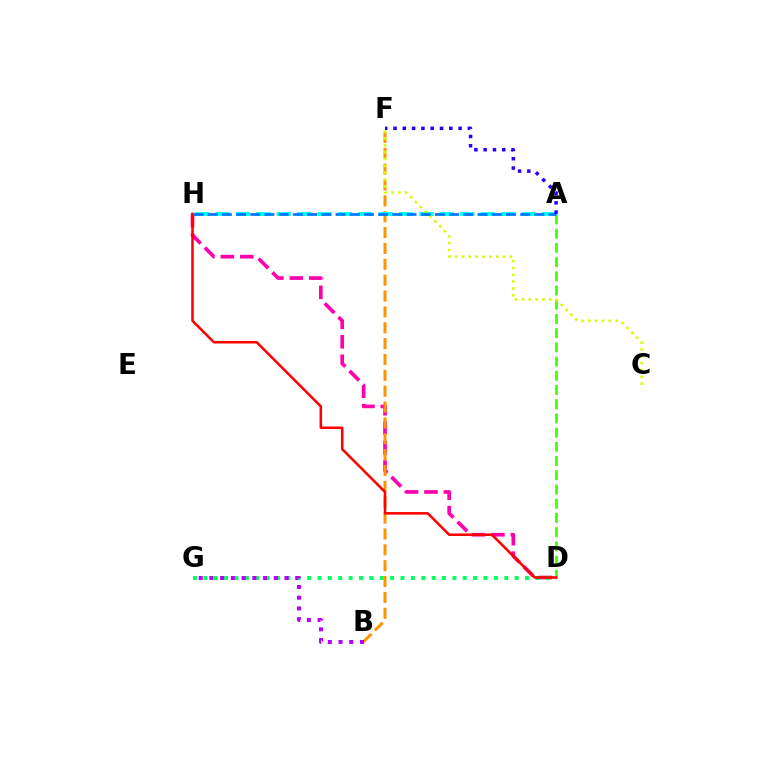{('D', 'H'): [{'color': '#ff00ac', 'line_style': 'dashed', 'thickness': 2.64}, {'color': '#ff0000', 'line_style': 'solid', 'thickness': 1.83}], ('B', 'F'): [{'color': '#ff9400', 'line_style': 'dashed', 'thickness': 2.15}], ('A', 'D'): [{'color': '#3dff00', 'line_style': 'dashed', 'thickness': 1.93}], ('A', 'H'): [{'color': '#00fff6', 'line_style': 'dashed', 'thickness': 2.77}, {'color': '#0074ff', 'line_style': 'dashed', 'thickness': 1.93}], ('D', 'G'): [{'color': '#00ff5c', 'line_style': 'dotted', 'thickness': 2.82}], ('C', 'F'): [{'color': '#d1ff00', 'line_style': 'dotted', 'thickness': 1.86}], ('A', 'F'): [{'color': '#2500ff', 'line_style': 'dotted', 'thickness': 2.53}], ('B', 'G'): [{'color': '#b900ff', 'line_style': 'dotted', 'thickness': 2.91}]}